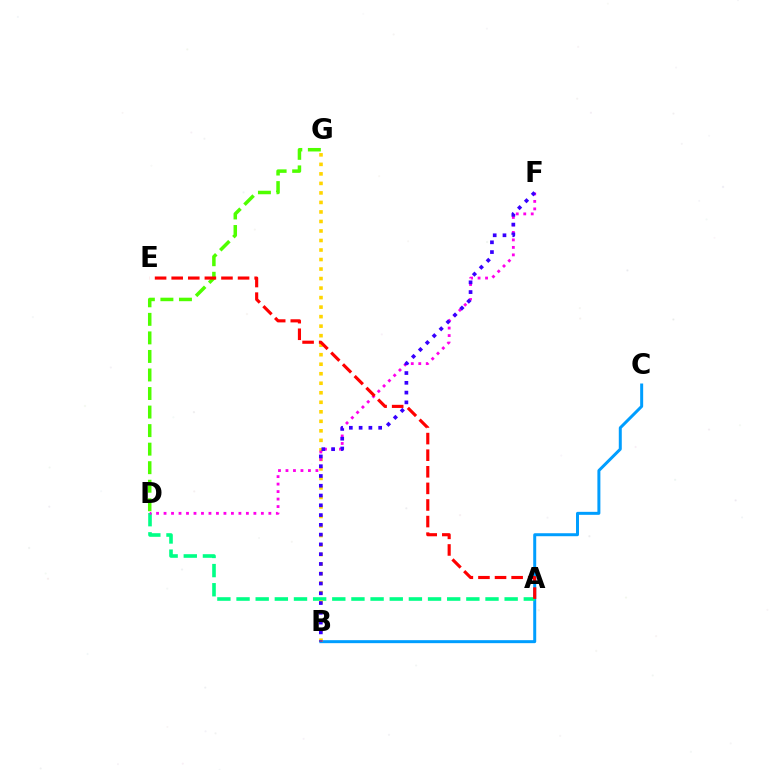{('B', 'C'): [{'color': '#009eff', 'line_style': 'solid', 'thickness': 2.15}], ('A', 'D'): [{'color': '#00ff86', 'line_style': 'dashed', 'thickness': 2.6}], ('B', 'G'): [{'color': '#ffd500', 'line_style': 'dotted', 'thickness': 2.59}], ('D', 'F'): [{'color': '#ff00ed', 'line_style': 'dotted', 'thickness': 2.03}], ('D', 'G'): [{'color': '#4fff00', 'line_style': 'dashed', 'thickness': 2.52}], ('B', 'F'): [{'color': '#3700ff', 'line_style': 'dotted', 'thickness': 2.66}], ('A', 'E'): [{'color': '#ff0000', 'line_style': 'dashed', 'thickness': 2.25}]}